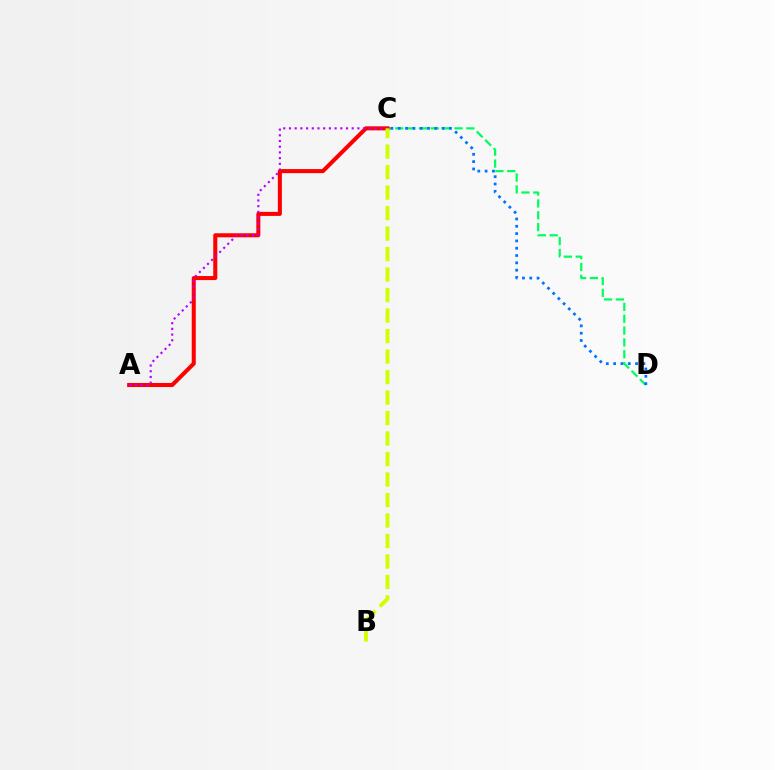{('C', 'D'): [{'color': '#00ff5c', 'line_style': 'dashed', 'thickness': 1.61}, {'color': '#0074ff', 'line_style': 'dotted', 'thickness': 1.99}], ('A', 'C'): [{'color': '#ff0000', 'line_style': 'solid', 'thickness': 2.92}, {'color': '#b900ff', 'line_style': 'dotted', 'thickness': 1.55}], ('B', 'C'): [{'color': '#d1ff00', 'line_style': 'dashed', 'thickness': 2.78}]}